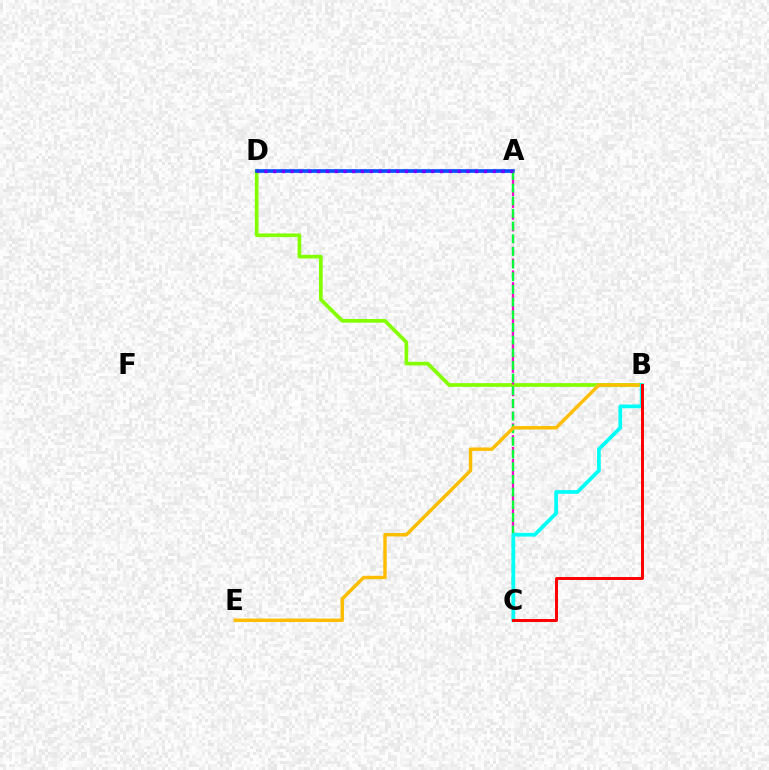{('B', 'D'): [{'color': '#84ff00', 'line_style': 'solid', 'thickness': 2.66}], ('A', 'C'): [{'color': '#ff00cf', 'line_style': 'dashed', 'thickness': 1.6}, {'color': '#00ff39', 'line_style': 'dashed', 'thickness': 1.72}], ('A', 'D'): [{'color': '#004bff', 'line_style': 'solid', 'thickness': 2.61}, {'color': '#7200ff', 'line_style': 'dotted', 'thickness': 2.39}], ('B', 'E'): [{'color': '#ffbd00', 'line_style': 'solid', 'thickness': 2.46}], ('B', 'C'): [{'color': '#00fff6', 'line_style': 'solid', 'thickness': 2.68}, {'color': '#ff0000', 'line_style': 'solid', 'thickness': 2.13}]}